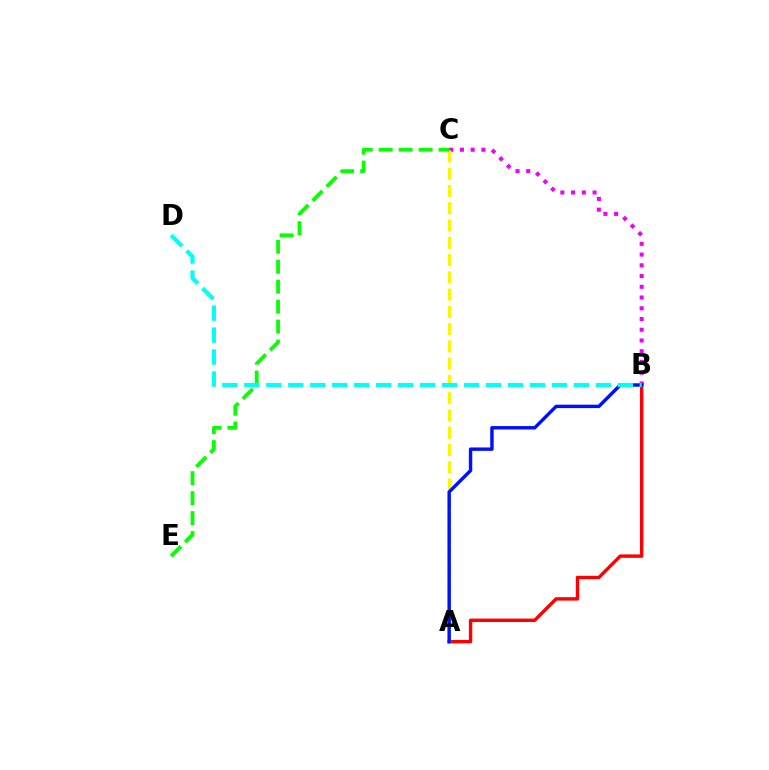{('B', 'C'): [{'color': '#ee00ff', 'line_style': 'dotted', 'thickness': 2.92}], ('A', 'B'): [{'color': '#ff0000', 'line_style': 'solid', 'thickness': 2.45}, {'color': '#0010ff', 'line_style': 'solid', 'thickness': 2.46}], ('A', 'C'): [{'color': '#fcf500', 'line_style': 'dashed', 'thickness': 2.34}], ('C', 'E'): [{'color': '#08ff00', 'line_style': 'dashed', 'thickness': 2.71}], ('B', 'D'): [{'color': '#00fff6', 'line_style': 'dashed', 'thickness': 2.98}]}